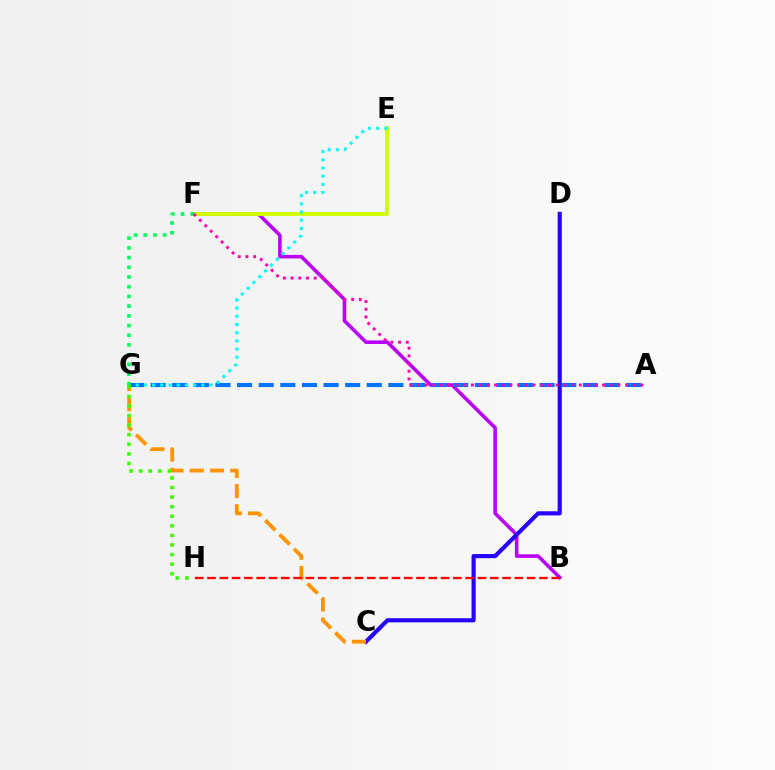{('B', 'F'): [{'color': '#b900ff', 'line_style': 'solid', 'thickness': 2.57}], ('C', 'D'): [{'color': '#2500ff', 'line_style': 'solid', 'thickness': 2.98}], ('E', 'F'): [{'color': '#d1ff00', 'line_style': 'solid', 'thickness': 2.74}], ('A', 'G'): [{'color': '#0074ff', 'line_style': 'dashed', 'thickness': 2.94}], ('C', 'G'): [{'color': '#ff9400', 'line_style': 'dashed', 'thickness': 2.75}], ('B', 'H'): [{'color': '#ff0000', 'line_style': 'dashed', 'thickness': 1.67}], ('E', 'G'): [{'color': '#00fff6', 'line_style': 'dotted', 'thickness': 2.23}], ('G', 'H'): [{'color': '#3dff00', 'line_style': 'dotted', 'thickness': 2.6}], ('F', 'G'): [{'color': '#00ff5c', 'line_style': 'dotted', 'thickness': 2.64}], ('A', 'F'): [{'color': '#ff00ac', 'line_style': 'dotted', 'thickness': 2.09}]}